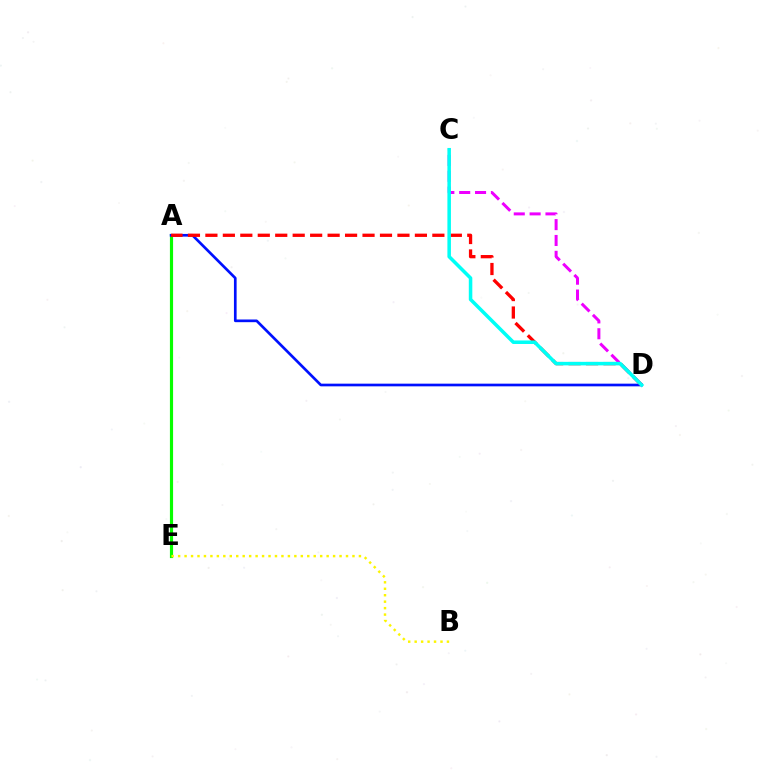{('A', 'E'): [{'color': '#08ff00', 'line_style': 'solid', 'thickness': 2.28}], ('B', 'E'): [{'color': '#fcf500', 'line_style': 'dotted', 'thickness': 1.75}], ('A', 'D'): [{'color': '#0010ff', 'line_style': 'solid', 'thickness': 1.93}, {'color': '#ff0000', 'line_style': 'dashed', 'thickness': 2.37}], ('C', 'D'): [{'color': '#ee00ff', 'line_style': 'dashed', 'thickness': 2.15}, {'color': '#00fff6', 'line_style': 'solid', 'thickness': 2.54}]}